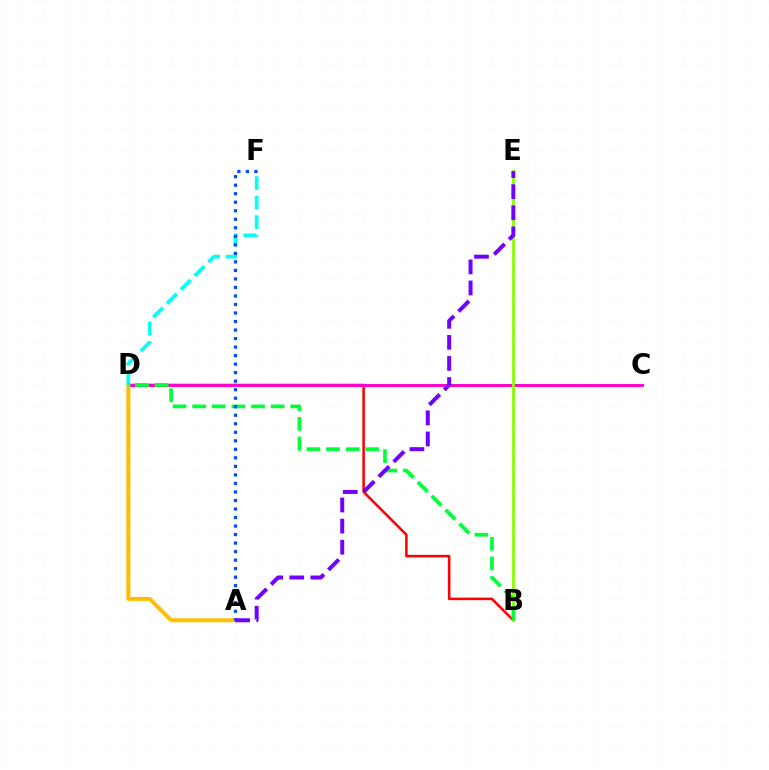{('B', 'D'): [{'color': '#ff0000', 'line_style': 'solid', 'thickness': 1.83}, {'color': '#00ff39', 'line_style': 'dashed', 'thickness': 2.67}], ('C', 'D'): [{'color': '#ff00cf', 'line_style': 'solid', 'thickness': 2.1}], ('B', 'E'): [{'color': '#84ff00', 'line_style': 'solid', 'thickness': 1.99}], ('A', 'D'): [{'color': '#ffbd00', 'line_style': 'solid', 'thickness': 2.89}], ('D', 'F'): [{'color': '#00fff6', 'line_style': 'dashed', 'thickness': 2.65}], ('A', 'F'): [{'color': '#004bff', 'line_style': 'dotted', 'thickness': 2.32}], ('A', 'E'): [{'color': '#7200ff', 'line_style': 'dashed', 'thickness': 2.87}]}